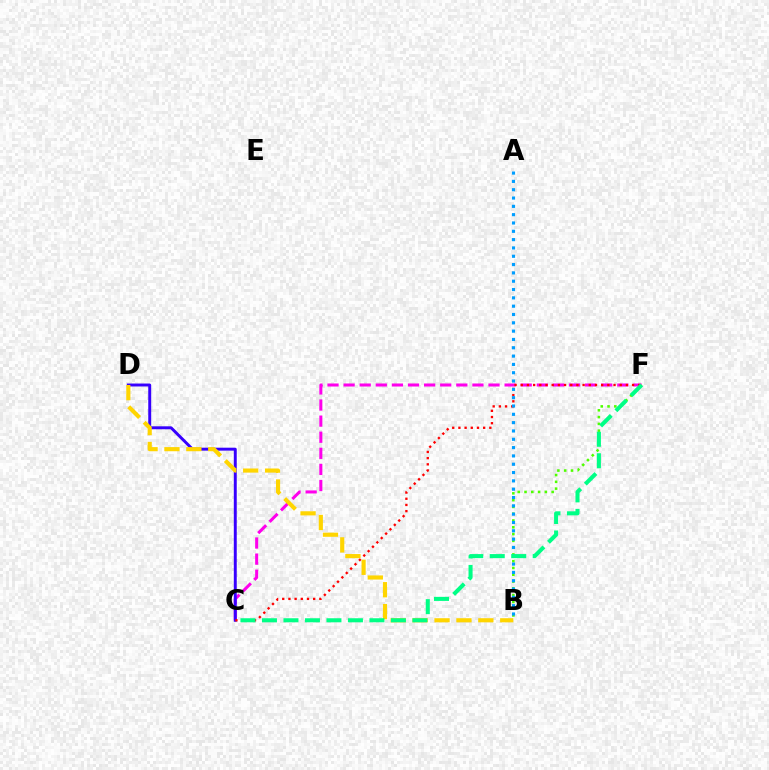{('C', 'F'): [{'color': '#ff00ed', 'line_style': 'dashed', 'thickness': 2.19}, {'color': '#ff0000', 'line_style': 'dotted', 'thickness': 1.68}, {'color': '#00ff86', 'line_style': 'dashed', 'thickness': 2.92}], ('C', 'D'): [{'color': '#3700ff', 'line_style': 'solid', 'thickness': 2.12}], ('B', 'F'): [{'color': '#4fff00', 'line_style': 'dotted', 'thickness': 1.84}], ('A', 'B'): [{'color': '#009eff', 'line_style': 'dotted', 'thickness': 2.26}], ('B', 'D'): [{'color': '#ffd500', 'line_style': 'dashed', 'thickness': 2.98}]}